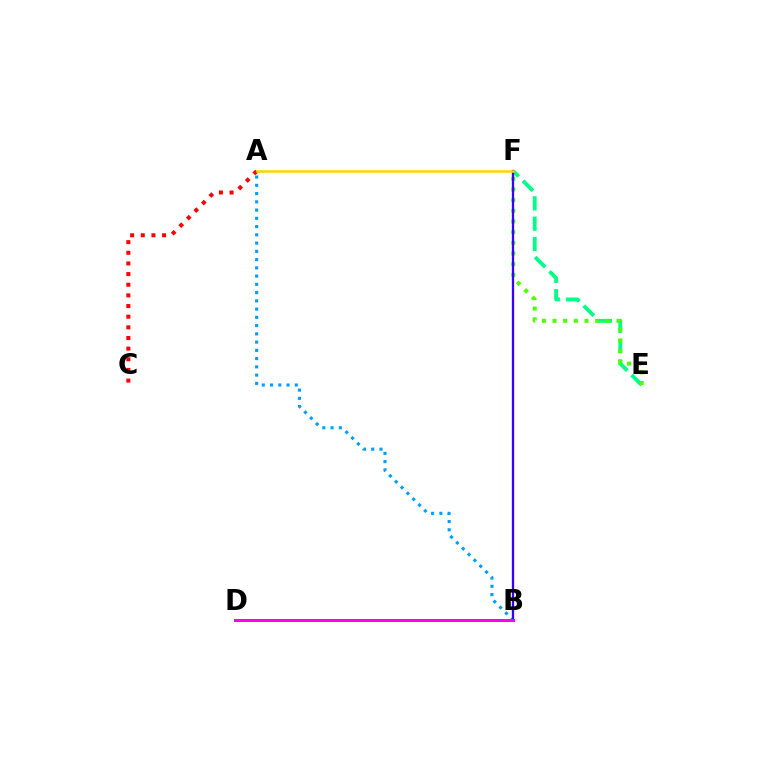{('A', 'C'): [{'color': '#ff0000', 'line_style': 'dotted', 'thickness': 2.89}], ('A', 'B'): [{'color': '#009eff', 'line_style': 'dotted', 'thickness': 2.24}], ('E', 'F'): [{'color': '#00ff86', 'line_style': 'dashed', 'thickness': 2.76}, {'color': '#4fff00', 'line_style': 'dotted', 'thickness': 2.9}], ('B', 'F'): [{'color': '#3700ff', 'line_style': 'solid', 'thickness': 1.67}], ('A', 'F'): [{'color': '#ffd500', 'line_style': 'solid', 'thickness': 1.8}], ('B', 'D'): [{'color': '#ff00ed', 'line_style': 'solid', 'thickness': 2.16}]}